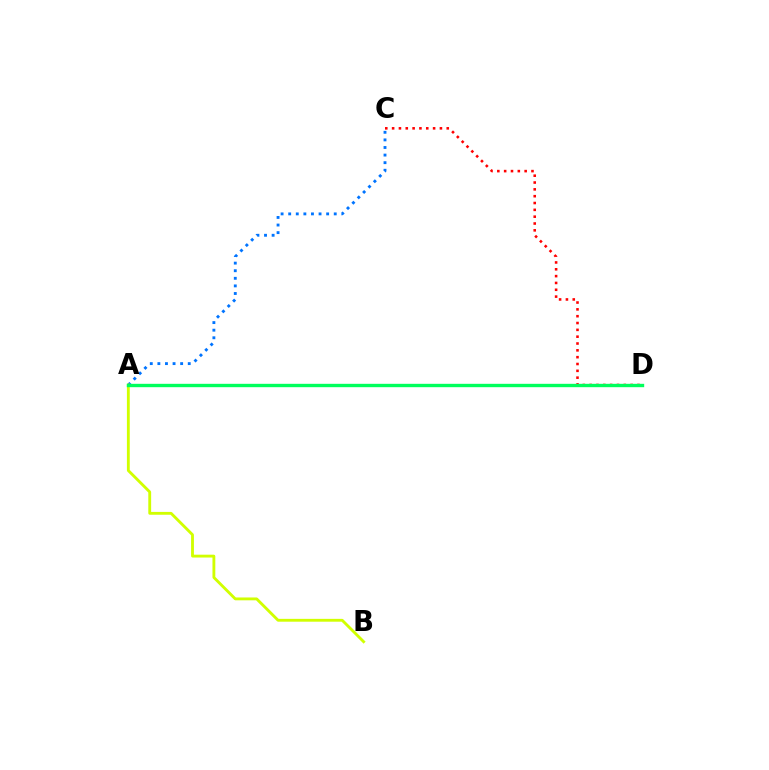{('A', 'C'): [{'color': '#0074ff', 'line_style': 'dotted', 'thickness': 2.06}], ('A', 'B'): [{'color': '#d1ff00', 'line_style': 'solid', 'thickness': 2.05}], ('C', 'D'): [{'color': '#ff0000', 'line_style': 'dotted', 'thickness': 1.86}], ('A', 'D'): [{'color': '#b900ff', 'line_style': 'dotted', 'thickness': 2.04}, {'color': '#00ff5c', 'line_style': 'solid', 'thickness': 2.43}]}